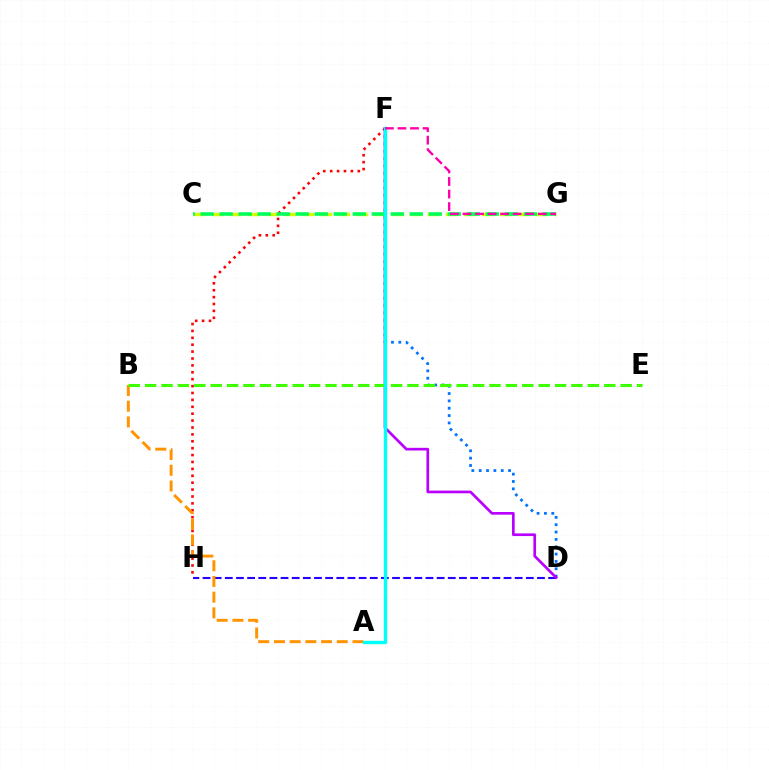{('F', 'H'): [{'color': '#ff0000', 'line_style': 'dotted', 'thickness': 1.87}], ('D', 'H'): [{'color': '#2500ff', 'line_style': 'dashed', 'thickness': 1.51}], ('A', 'B'): [{'color': '#ff9400', 'line_style': 'dashed', 'thickness': 2.14}], ('D', 'F'): [{'color': '#0074ff', 'line_style': 'dotted', 'thickness': 2.0}, {'color': '#b900ff', 'line_style': 'solid', 'thickness': 1.94}], ('C', 'G'): [{'color': '#d1ff00', 'line_style': 'dashed', 'thickness': 2.45}, {'color': '#00ff5c', 'line_style': 'dashed', 'thickness': 2.58}], ('B', 'E'): [{'color': '#3dff00', 'line_style': 'dashed', 'thickness': 2.23}], ('A', 'F'): [{'color': '#00fff6', 'line_style': 'solid', 'thickness': 2.43}], ('F', 'G'): [{'color': '#ff00ac', 'line_style': 'dashed', 'thickness': 1.7}]}